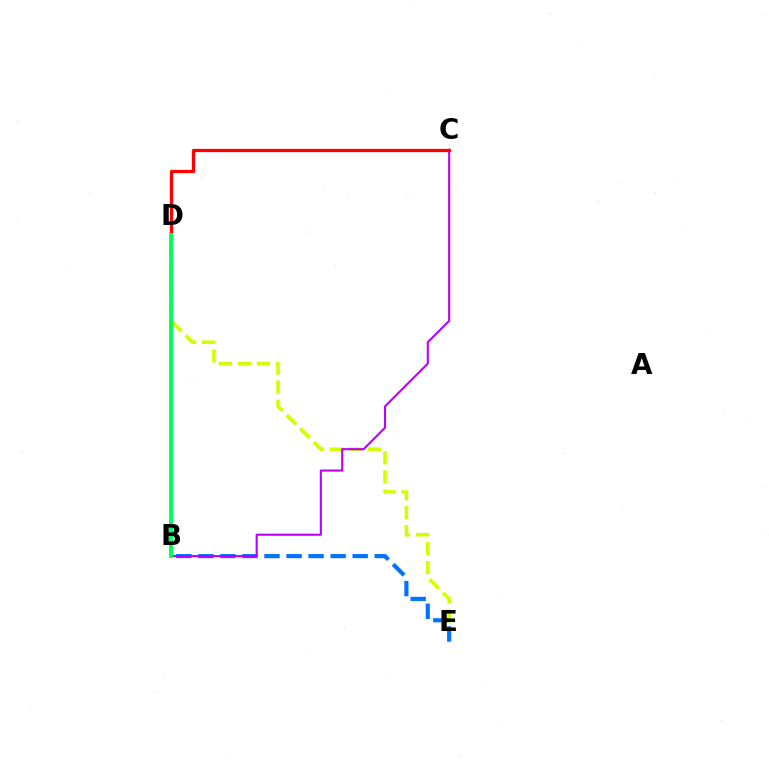{('D', 'E'): [{'color': '#d1ff00', 'line_style': 'dashed', 'thickness': 2.59}], ('B', 'E'): [{'color': '#0074ff', 'line_style': 'dashed', 'thickness': 2.99}], ('B', 'C'): [{'color': '#b900ff', 'line_style': 'solid', 'thickness': 1.51}], ('C', 'D'): [{'color': '#ff0000', 'line_style': 'solid', 'thickness': 2.34}], ('B', 'D'): [{'color': '#00ff5c', 'line_style': 'solid', 'thickness': 2.83}]}